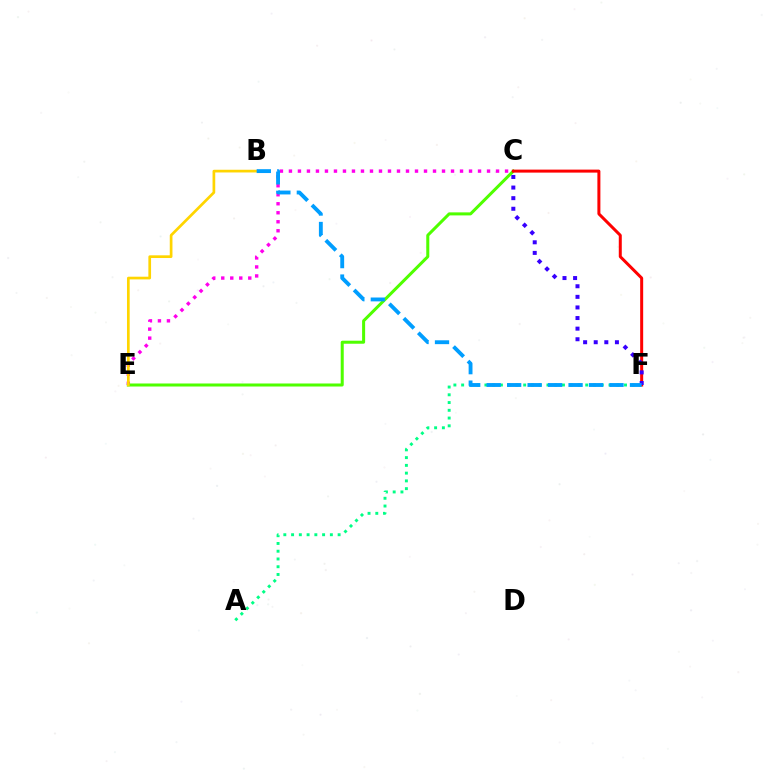{('C', 'E'): [{'color': '#ff00ed', 'line_style': 'dotted', 'thickness': 2.45}, {'color': '#4fff00', 'line_style': 'solid', 'thickness': 2.18}], ('A', 'F'): [{'color': '#00ff86', 'line_style': 'dotted', 'thickness': 2.11}], ('C', 'F'): [{'color': '#ff0000', 'line_style': 'solid', 'thickness': 2.16}, {'color': '#3700ff', 'line_style': 'dotted', 'thickness': 2.88}], ('B', 'E'): [{'color': '#ffd500', 'line_style': 'solid', 'thickness': 1.94}], ('B', 'F'): [{'color': '#009eff', 'line_style': 'dashed', 'thickness': 2.78}]}